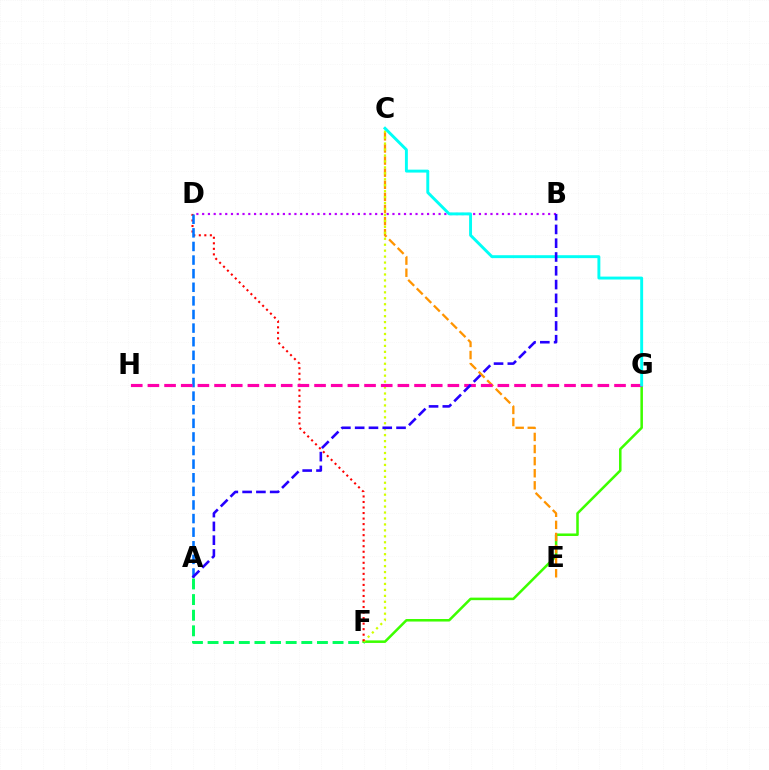{('B', 'D'): [{'color': '#b900ff', 'line_style': 'dotted', 'thickness': 1.57}], ('F', 'G'): [{'color': '#3dff00', 'line_style': 'solid', 'thickness': 1.82}], ('C', 'E'): [{'color': '#ff9400', 'line_style': 'dashed', 'thickness': 1.64}], ('A', 'F'): [{'color': '#00ff5c', 'line_style': 'dashed', 'thickness': 2.12}], ('C', 'F'): [{'color': '#d1ff00', 'line_style': 'dotted', 'thickness': 1.62}], ('D', 'F'): [{'color': '#ff0000', 'line_style': 'dotted', 'thickness': 1.5}], ('A', 'D'): [{'color': '#0074ff', 'line_style': 'dashed', 'thickness': 1.85}], ('G', 'H'): [{'color': '#ff00ac', 'line_style': 'dashed', 'thickness': 2.26}], ('C', 'G'): [{'color': '#00fff6', 'line_style': 'solid', 'thickness': 2.1}], ('A', 'B'): [{'color': '#2500ff', 'line_style': 'dashed', 'thickness': 1.87}]}